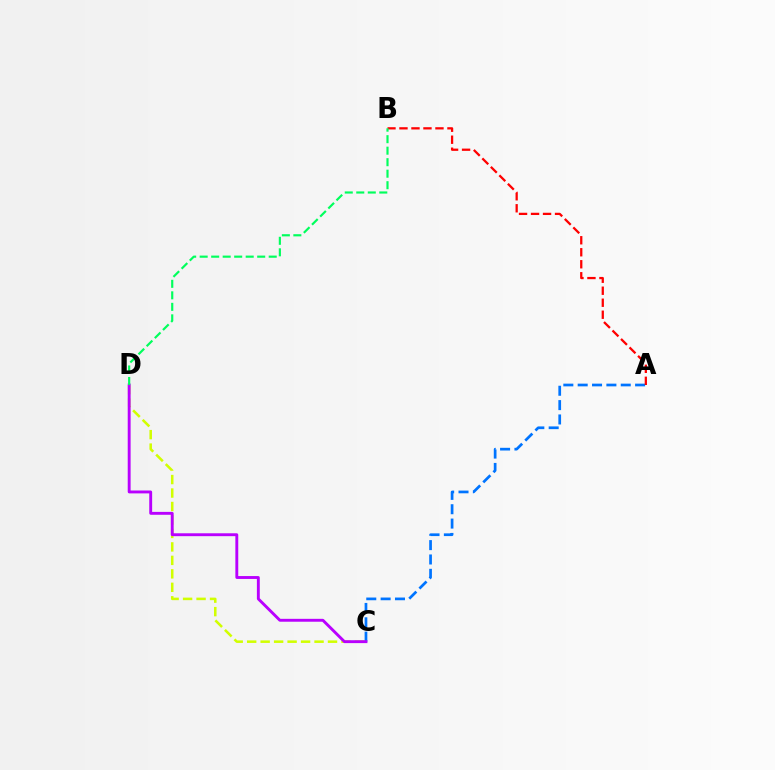{('A', 'C'): [{'color': '#0074ff', 'line_style': 'dashed', 'thickness': 1.95}], ('A', 'B'): [{'color': '#ff0000', 'line_style': 'dashed', 'thickness': 1.63}], ('C', 'D'): [{'color': '#d1ff00', 'line_style': 'dashed', 'thickness': 1.83}, {'color': '#b900ff', 'line_style': 'solid', 'thickness': 2.08}], ('B', 'D'): [{'color': '#00ff5c', 'line_style': 'dashed', 'thickness': 1.56}]}